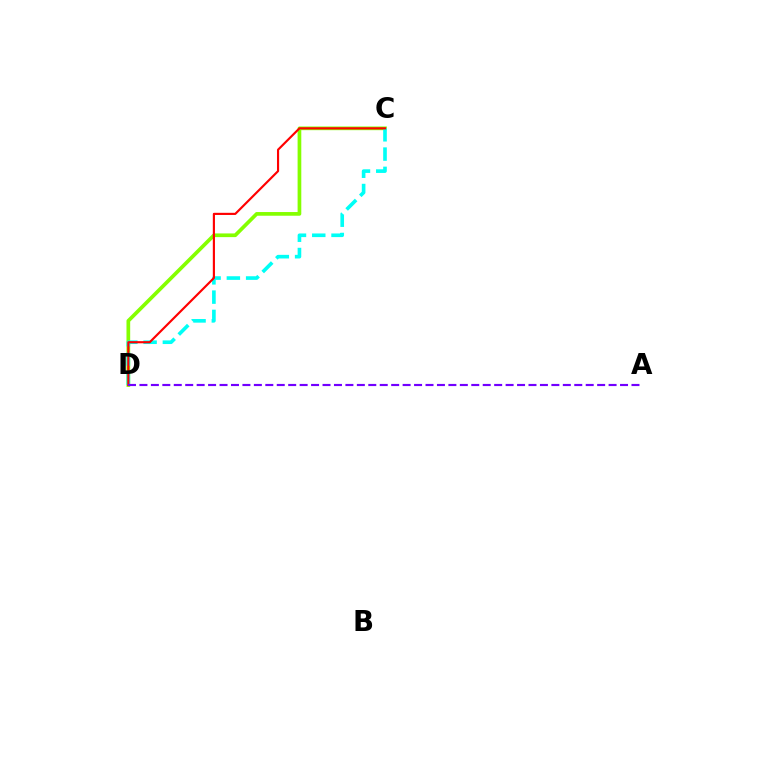{('C', 'D'): [{'color': '#84ff00', 'line_style': 'solid', 'thickness': 2.66}, {'color': '#00fff6', 'line_style': 'dashed', 'thickness': 2.62}, {'color': '#ff0000', 'line_style': 'solid', 'thickness': 1.55}], ('A', 'D'): [{'color': '#7200ff', 'line_style': 'dashed', 'thickness': 1.55}]}